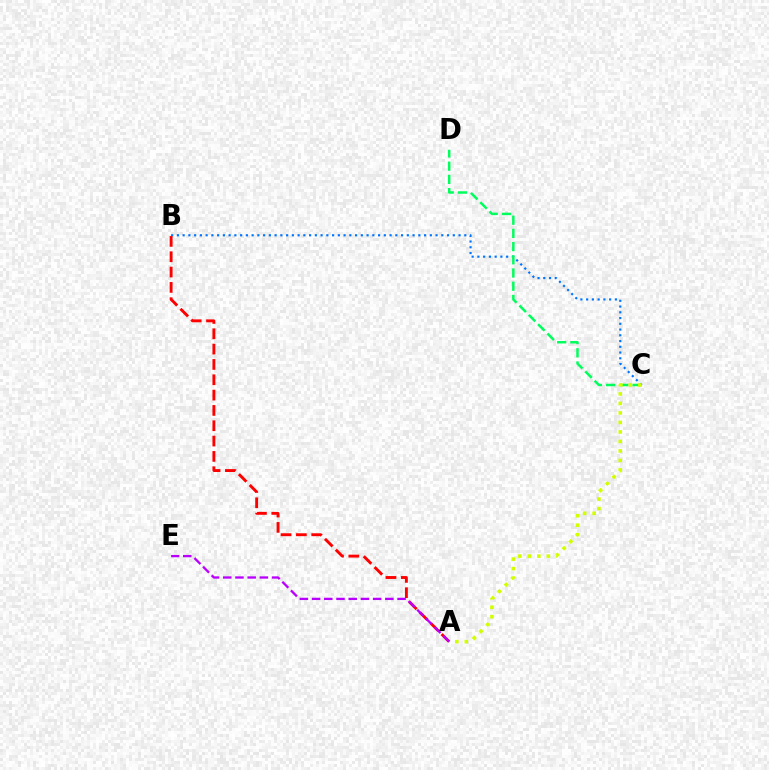{('B', 'C'): [{'color': '#0074ff', 'line_style': 'dotted', 'thickness': 1.56}], ('A', 'B'): [{'color': '#ff0000', 'line_style': 'dashed', 'thickness': 2.08}], ('C', 'D'): [{'color': '#00ff5c', 'line_style': 'dashed', 'thickness': 1.79}], ('A', 'E'): [{'color': '#b900ff', 'line_style': 'dashed', 'thickness': 1.66}], ('A', 'C'): [{'color': '#d1ff00', 'line_style': 'dotted', 'thickness': 2.58}]}